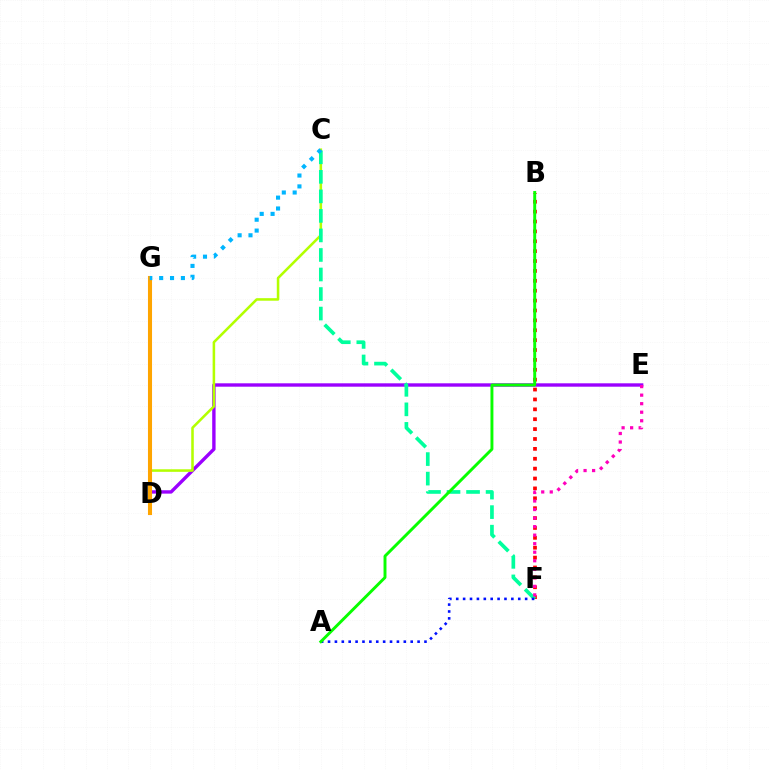{('B', 'F'): [{'color': '#ff0000', 'line_style': 'dotted', 'thickness': 2.69}], ('D', 'E'): [{'color': '#9b00ff', 'line_style': 'solid', 'thickness': 2.43}], ('C', 'D'): [{'color': '#b3ff00', 'line_style': 'solid', 'thickness': 1.83}], ('C', 'F'): [{'color': '#00ff9d', 'line_style': 'dashed', 'thickness': 2.65}], ('D', 'G'): [{'color': '#ffa500', 'line_style': 'solid', 'thickness': 2.93}], ('E', 'F'): [{'color': '#ff00bd', 'line_style': 'dotted', 'thickness': 2.32}], ('C', 'G'): [{'color': '#00b5ff', 'line_style': 'dotted', 'thickness': 2.95}], ('A', 'F'): [{'color': '#0010ff', 'line_style': 'dotted', 'thickness': 1.87}], ('A', 'B'): [{'color': '#08ff00', 'line_style': 'solid', 'thickness': 2.11}]}